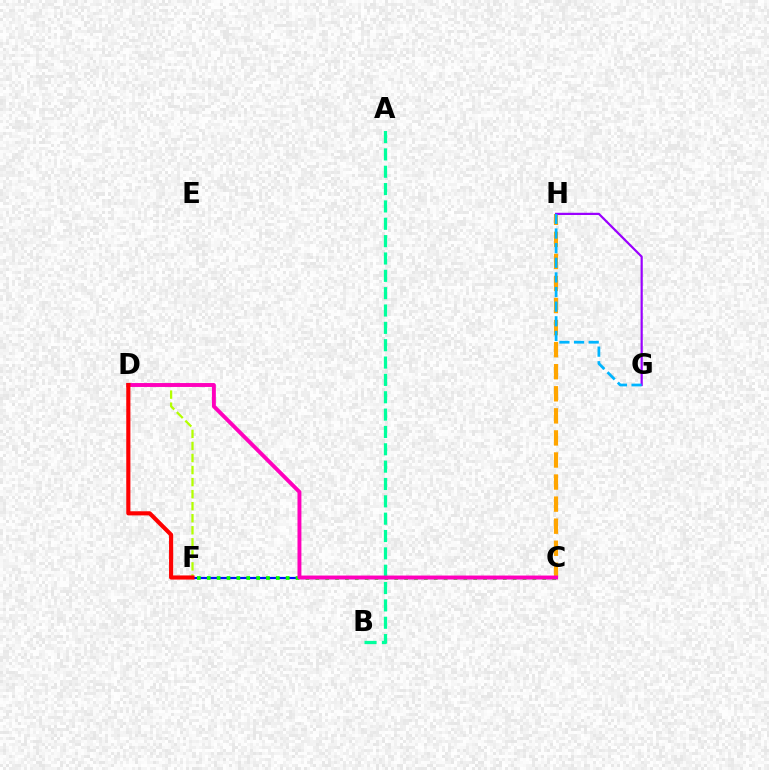{('C', 'F'): [{'color': '#0010ff', 'line_style': 'solid', 'thickness': 1.58}, {'color': '#08ff00', 'line_style': 'dotted', 'thickness': 2.68}], ('C', 'H'): [{'color': '#ffa500', 'line_style': 'dashed', 'thickness': 3.0}], ('G', 'H'): [{'color': '#9b00ff', 'line_style': 'solid', 'thickness': 1.59}, {'color': '#00b5ff', 'line_style': 'dashed', 'thickness': 1.99}], ('D', 'F'): [{'color': '#b3ff00', 'line_style': 'dashed', 'thickness': 1.64}, {'color': '#ff0000', 'line_style': 'solid', 'thickness': 2.98}], ('A', 'B'): [{'color': '#00ff9d', 'line_style': 'dashed', 'thickness': 2.36}], ('C', 'D'): [{'color': '#ff00bd', 'line_style': 'solid', 'thickness': 2.82}]}